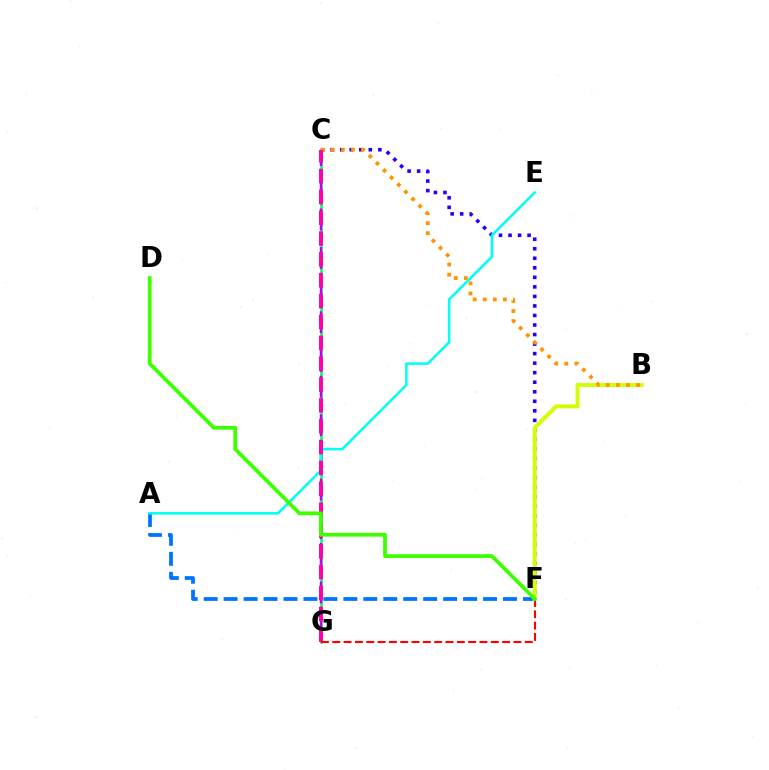{('C', 'G'): [{'color': '#00ff5c', 'line_style': 'solid', 'thickness': 1.9}, {'color': '#b900ff', 'line_style': 'dashed', 'thickness': 1.75}, {'color': '#ff00ac', 'line_style': 'dashed', 'thickness': 2.83}], ('A', 'F'): [{'color': '#0074ff', 'line_style': 'dashed', 'thickness': 2.71}], ('C', 'F'): [{'color': '#2500ff', 'line_style': 'dotted', 'thickness': 2.59}], ('B', 'F'): [{'color': '#d1ff00', 'line_style': 'solid', 'thickness': 2.82}], ('B', 'C'): [{'color': '#ff9400', 'line_style': 'dotted', 'thickness': 2.73}], ('A', 'E'): [{'color': '#00fff6', 'line_style': 'solid', 'thickness': 1.84}], ('F', 'G'): [{'color': '#ff0000', 'line_style': 'dashed', 'thickness': 1.54}], ('D', 'F'): [{'color': '#3dff00', 'line_style': 'solid', 'thickness': 2.71}]}